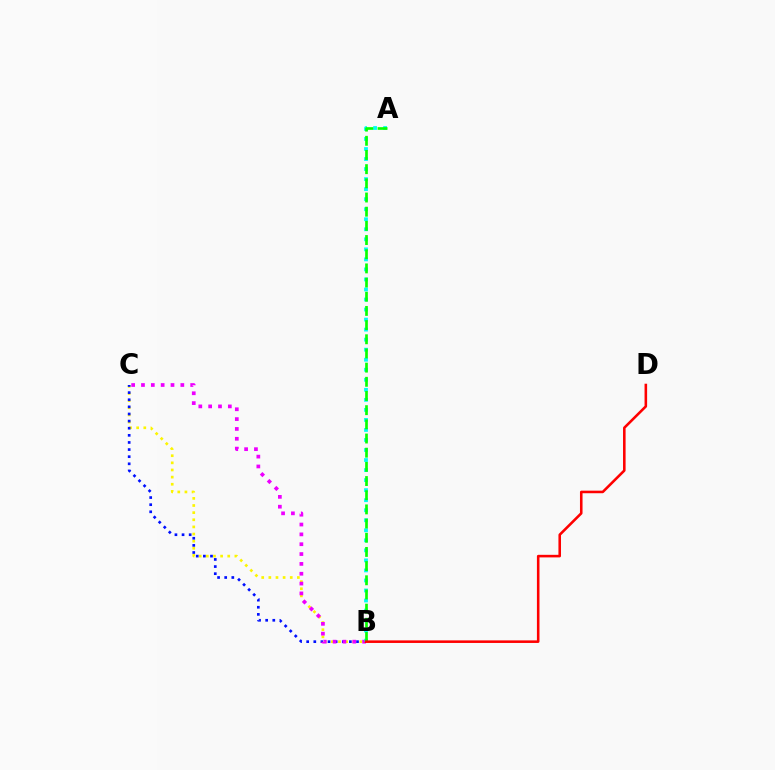{('B', 'C'): [{'color': '#fcf500', 'line_style': 'dotted', 'thickness': 1.94}, {'color': '#0010ff', 'line_style': 'dotted', 'thickness': 1.93}, {'color': '#ee00ff', 'line_style': 'dotted', 'thickness': 2.67}], ('A', 'B'): [{'color': '#00fff6', 'line_style': 'dotted', 'thickness': 2.73}, {'color': '#08ff00', 'line_style': 'dashed', 'thickness': 1.93}], ('B', 'D'): [{'color': '#ff0000', 'line_style': 'solid', 'thickness': 1.85}]}